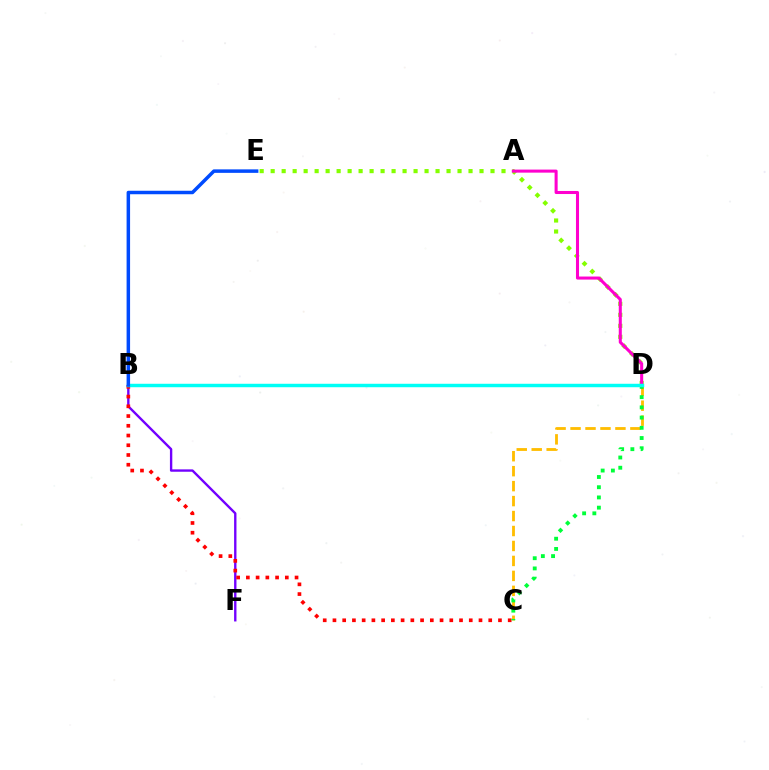{('B', 'F'): [{'color': '#7200ff', 'line_style': 'solid', 'thickness': 1.71}], ('D', 'E'): [{'color': '#84ff00', 'line_style': 'dotted', 'thickness': 2.99}], ('B', 'C'): [{'color': '#ff0000', 'line_style': 'dotted', 'thickness': 2.65}], ('C', 'D'): [{'color': '#ffbd00', 'line_style': 'dashed', 'thickness': 2.03}, {'color': '#00ff39', 'line_style': 'dotted', 'thickness': 2.78}], ('A', 'D'): [{'color': '#ff00cf', 'line_style': 'solid', 'thickness': 2.2}], ('B', 'D'): [{'color': '#00fff6', 'line_style': 'solid', 'thickness': 2.49}], ('B', 'E'): [{'color': '#004bff', 'line_style': 'solid', 'thickness': 2.51}]}